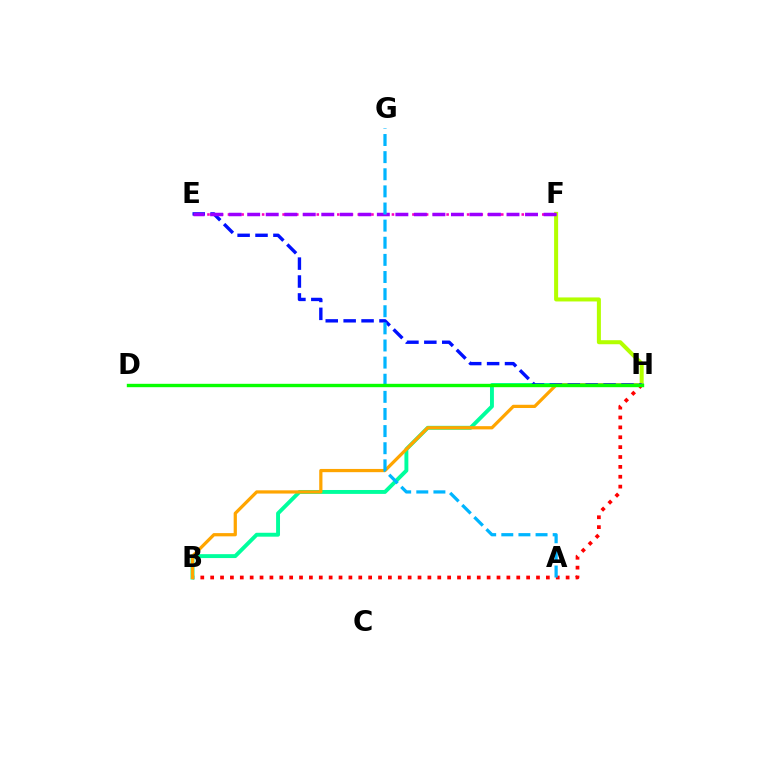{('F', 'H'): [{'color': '#b3ff00', 'line_style': 'solid', 'thickness': 2.9}], ('B', 'H'): [{'color': '#ff0000', 'line_style': 'dotted', 'thickness': 2.68}, {'color': '#00ff9d', 'line_style': 'solid', 'thickness': 2.81}, {'color': '#ffa500', 'line_style': 'solid', 'thickness': 2.33}], ('E', 'F'): [{'color': '#ff00bd', 'line_style': 'dotted', 'thickness': 1.86}, {'color': '#9b00ff', 'line_style': 'dashed', 'thickness': 2.52}], ('E', 'H'): [{'color': '#0010ff', 'line_style': 'dashed', 'thickness': 2.43}], ('A', 'G'): [{'color': '#00b5ff', 'line_style': 'dashed', 'thickness': 2.33}], ('D', 'H'): [{'color': '#08ff00', 'line_style': 'solid', 'thickness': 2.44}]}